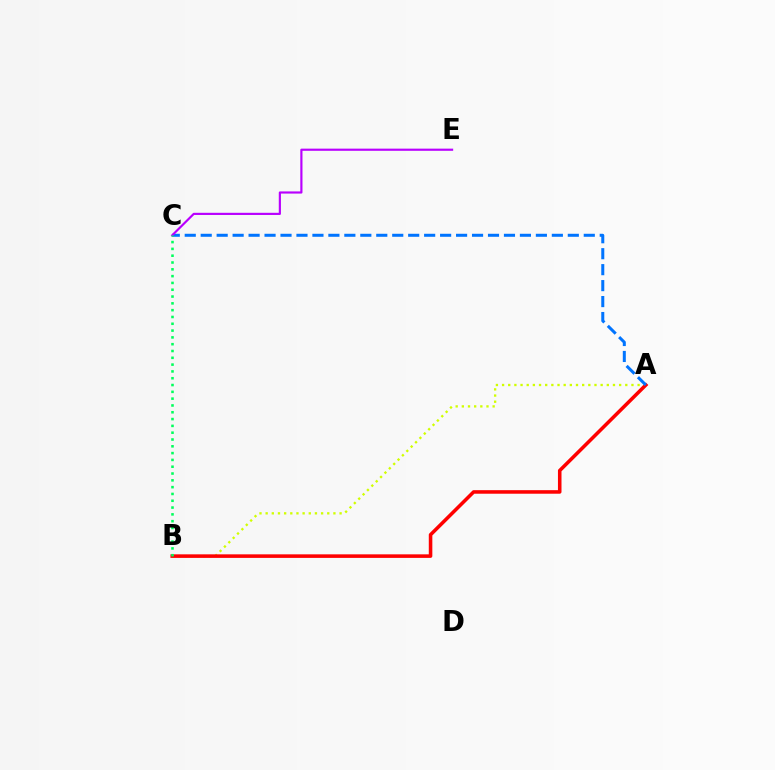{('A', 'B'): [{'color': '#d1ff00', 'line_style': 'dotted', 'thickness': 1.67}, {'color': '#ff0000', 'line_style': 'solid', 'thickness': 2.56}], ('A', 'C'): [{'color': '#0074ff', 'line_style': 'dashed', 'thickness': 2.17}], ('C', 'E'): [{'color': '#b900ff', 'line_style': 'solid', 'thickness': 1.56}], ('B', 'C'): [{'color': '#00ff5c', 'line_style': 'dotted', 'thickness': 1.85}]}